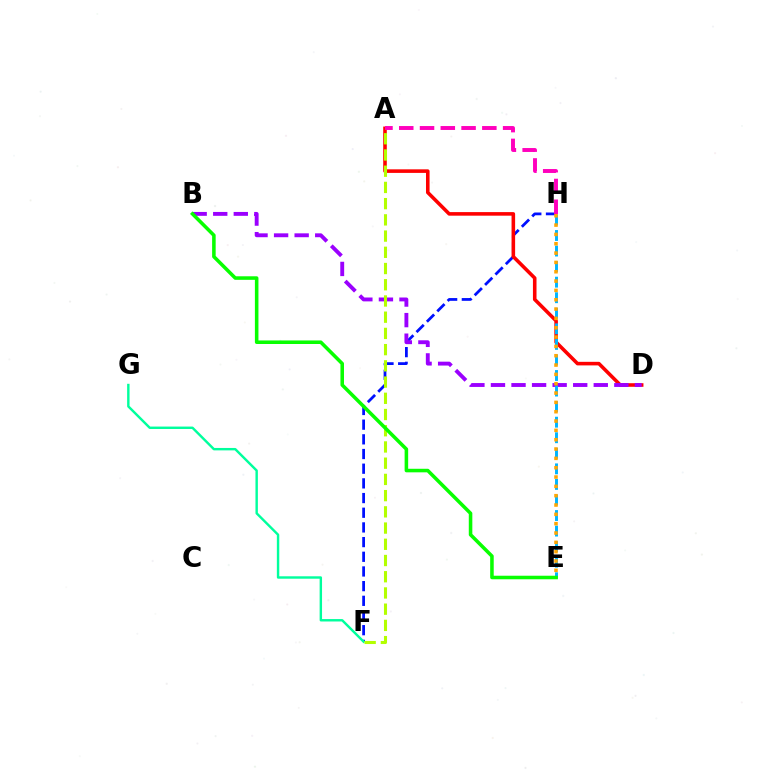{('F', 'H'): [{'color': '#0010ff', 'line_style': 'dashed', 'thickness': 1.99}], ('A', 'D'): [{'color': '#ff0000', 'line_style': 'solid', 'thickness': 2.57}], ('B', 'D'): [{'color': '#9b00ff', 'line_style': 'dashed', 'thickness': 2.79}], ('F', 'G'): [{'color': '#00ff9d', 'line_style': 'solid', 'thickness': 1.74}], ('A', 'F'): [{'color': '#b3ff00', 'line_style': 'dashed', 'thickness': 2.2}], ('E', 'H'): [{'color': '#00b5ff', 'line_style': 'dashed', 'thickness': 2.11}, {'color': '#ffa500', 'line_style': 'dotted', 'thickness': 2.54}], ('A', 'H'): [{'color': '#ff00bd', 'line_style': 'dashed', 'thickness': 2.82}], ('B', 'E'): [{'color': '#08ff00', 'line_style': 'solid', 'thickness': 2.56}]}